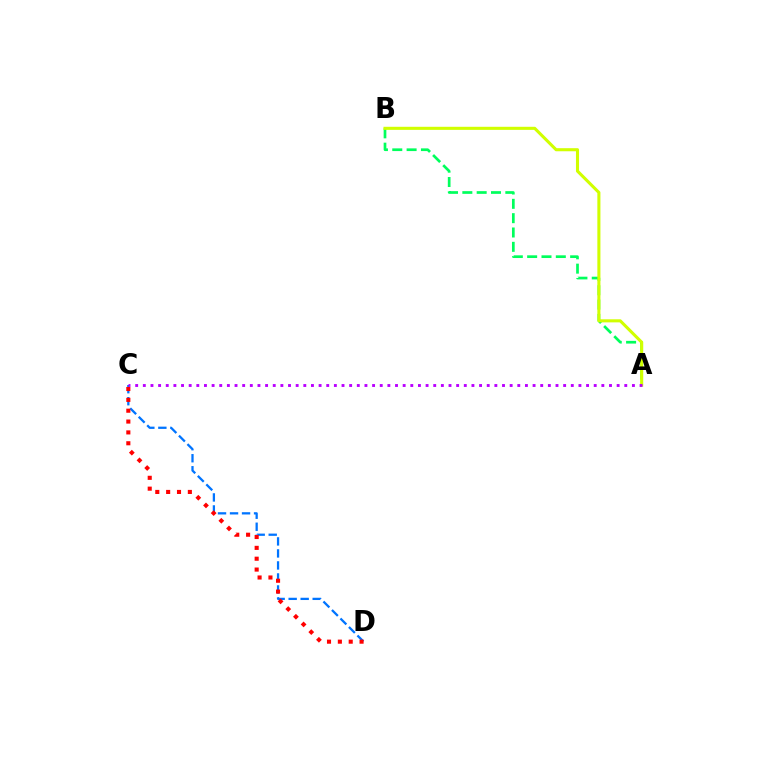{('C', 'D'): [{'color': '#0074ff', 'line_style': 'dashed', 'thickness': 1.63}, {'color': '#ff0000', 'line_style': 'dotted', 'thickness': 2.95}], ('A', 'B'): [{'color': '#00ff5c', 'line_style': 'dashed', 'thickness': 1.95}, {'color': '#d1ff00', 'line_style': 'solid', 'thickness': 2.22}], ('A', 'C'): [{'color': '#b900ff', 'line_style': 'dotted', 'thickness': 2.08}]}